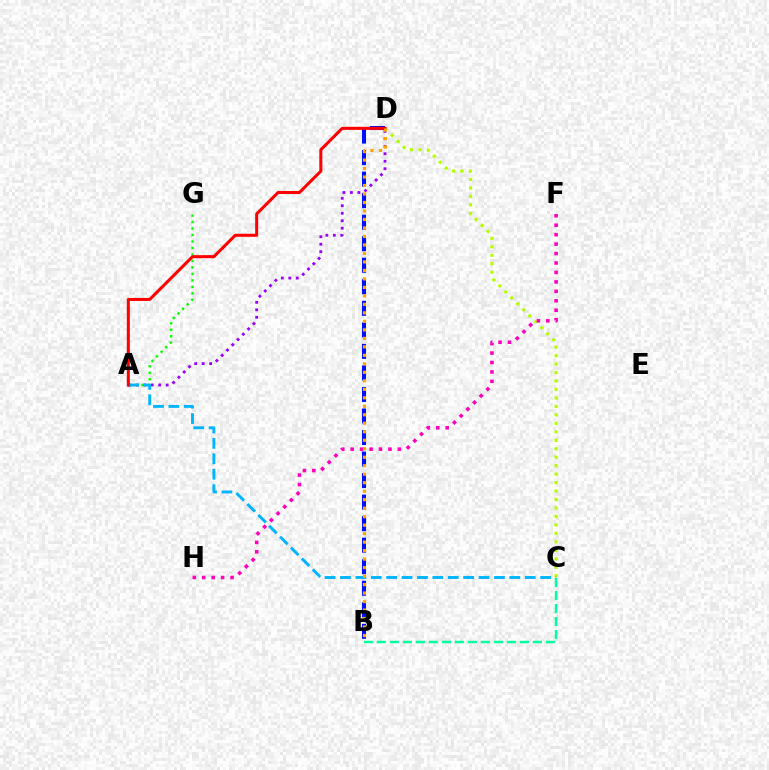{('B', 'D'): [{'color': '#0010ff', 'line_style': 'dashed', 'thickness': 2.93}, {'color': '#ffa500', 'line_style': 'dotted', 'thickness': 2.31}], ('C', 'D'): [{'color': '#b3ff00', 'line_style': 'dotted', 'thickness': 2.3}], ('B', 'C'): [{'color': '#00ff9d', 'line_style': 'dashed', 'thickness': 1.77}], ('A', 'D'): [{'color': '#9b00ff', 'line_style': 'dotted', 'thickness': 2.03}, {'color': '#ff0000', 'line_style': 'solid', 'thickness': 2.18}], ('A', 'G'): [{'color': '#08ff00', 'line_style': 'dotted', 'thickness': 1.76}], ('A', 'C'): [{'color': '#00b5ff', 'line_style': 'dashed', 'thickness': 2.09}], ('F', 'H'): [{'color': '#ff00bd', 'line_style': 'dotted', 'thickness': 2.57}]}